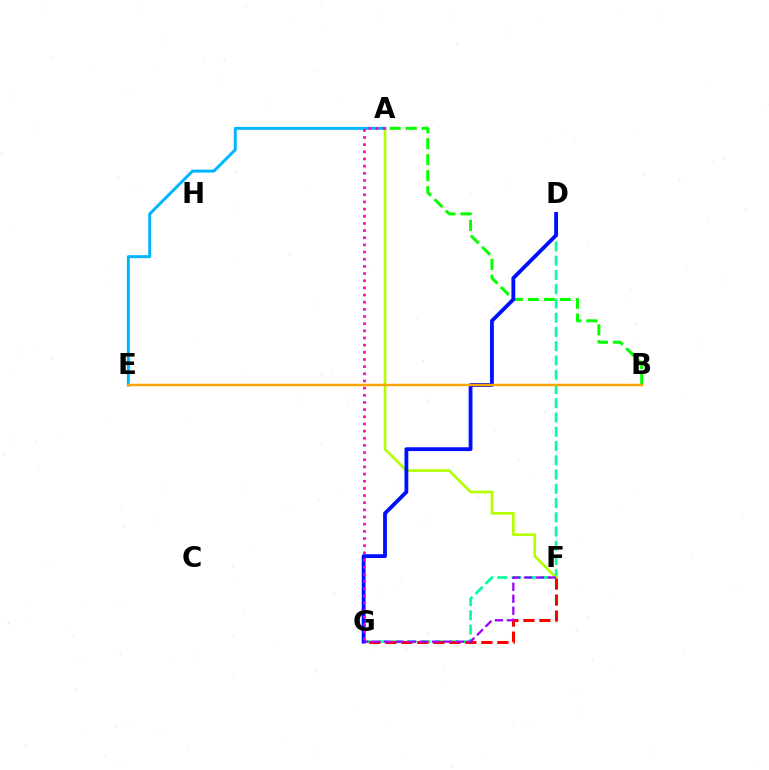{('A', 'B'): [{'color': '#08ff00', 'line_style': 'dashed', 'thickness': 2.17}], ('D', 'G'): [{'color': '#00ff9d', 'line_style': 'dashed', 'thickness': 1.94}, {'color': '#0010ff', 'line_style': 'solid', 'thickness': 2.75}], ('A', 'F'): [{'color': '#b3ff00', 'line_style': 'solid', 'thickness': 1.92}], ('F', 'G'): [{'color': '#ff0000', 'line_style': 'dashed', 'thickness': 2.17}, {'color': '#9b00ff', 'line_style': 'dashed', 'thickness': 1.63}], ('A', 'E'): [{'color': '#00b5ff', 'line_style': 'solid', 'thickness': 2.13}], ('A', 'G'): [{'color': '#ff00bd', 'line_style': 'dotted', 'thickness': 1.95}], ('B', 'E'): [{'color': '#ffa500', 'line_style': 'solid', 'thickness': 1.78}]}